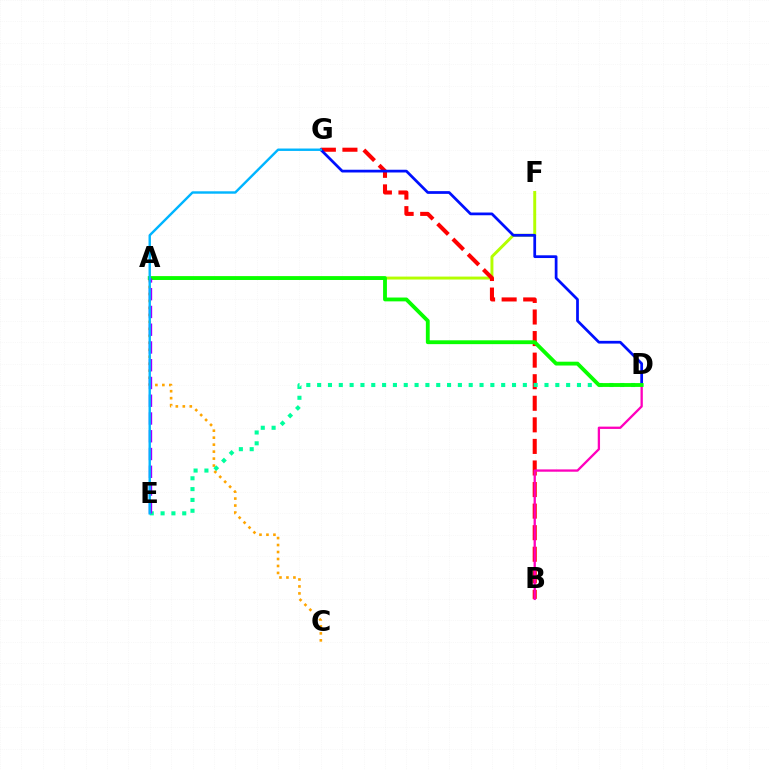{('A', 'F'): [{'color': '#b3ff00', 'line_style': 'solid', 'thickness': 2.12}], ('A', 'C'): [{'color': '#ffa500', 'line_style': 'dotted', 'thickness': 1.9}], ('B', 'G'): [{'color': '#ff0000', 'line_style': 'dashed', 'thickness': 2.93}], ('B', 'D'): [{'color': '#ff00bd', 'line_style': 'solid', 'thickness': 1.66}], ('D', 'G'): [{'color': '#0010ff', 'line_style': 'solid', 'thickness': 1.97}], ('D', 'E'): [{'color': '#00ff9d', 'line_style': 'dotted', 'thickness': 2.94}], ('A', 'D'): [{'color': '#08ff00', 'line_style': 'solid', 'thickness': 2.76}], ('A', 'E'): [{'color': '#9b00ff', 'line_style': 'dashed', 'thickness': 2.41}], ('E', 'G'): [{'color': '#00b5ff', 'line_style': 'solid', 'thickness': 1.74}]}